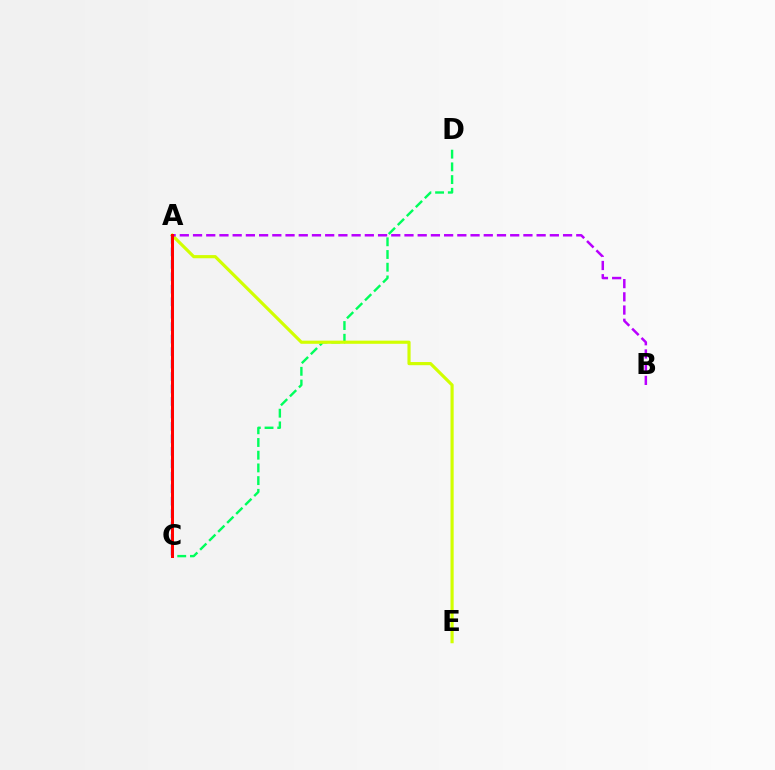{('C', 'D'): [{'color': '#00ff5c', 'line_style': 'dashed', 'thickness': 1.73}], ('A', 'E'): [{'color': '#d1ff00', 'line_style': 'solid', 'thickness': 2.27}], ('A', 'B'): [{'color': '#b900ff', 'line_style': 'dashed', 'thickness': 1.8}], ('A', 'C'): [{'color': '#0074ff', 'line_style': 'dashed', 'thickness': 1.69}, {'color': '#ff0000', 'line_style': 'solid', 'thickness': 2.16}]}